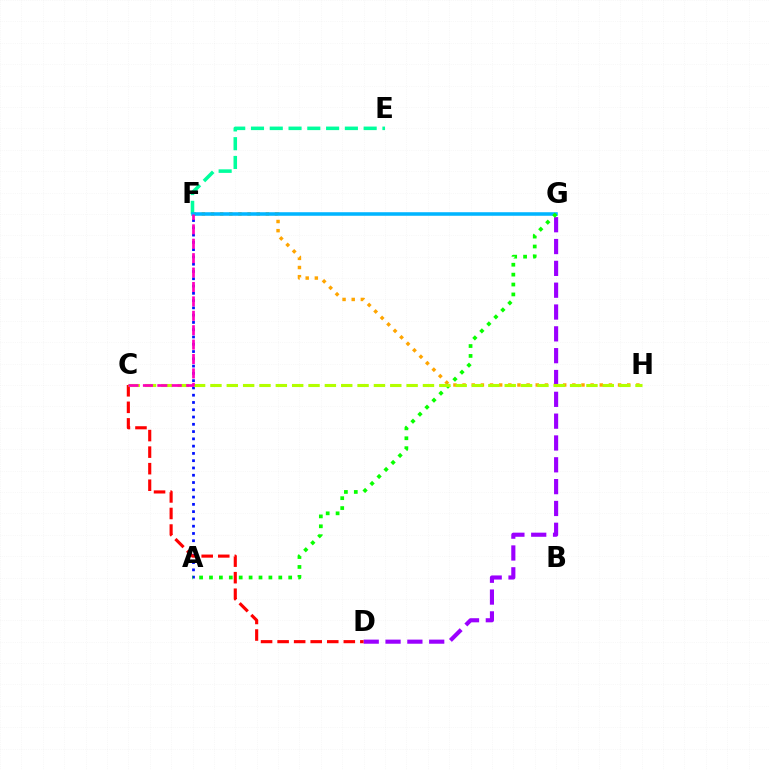{('F', 'H'): [{'color': '#ffa500', 'line_style': 'dotted', 'thickness': 2.48}], ('D', 'G'): [{'color': '#9b00ff', 'line_style': 'dashed', 'thickness': 2.97}], ('A', 'F'): [{'color': '#0010ff', 'line_style': 'dotted', 'thickness': 1.98}], ('C', 'D'): [{'color': '#ff0000', 'line_style': 'dashed', 'thickness': 2.25}], ('E', 'F'): [{'color': '#00ff9d', 'line_style': 'dashed', 'thickness': 2.55}], ('F', 'G'): [{'color': '#00b5ff', 'line_style': 'solid', 'thickness': 2.55}], ('A', 'G'): [{'color': '#08ff00', 'line_style': 'dotted', 'thickness': 2.69}], ('C', 'H'): [{'color': '#b3ff00', 'line_style': 'dashed', 'thickness': 2.22}], ('C', 'F'): [{'color': '#ff00bd', 'line_style': 'dashed', 'thickness': 1.96}]}